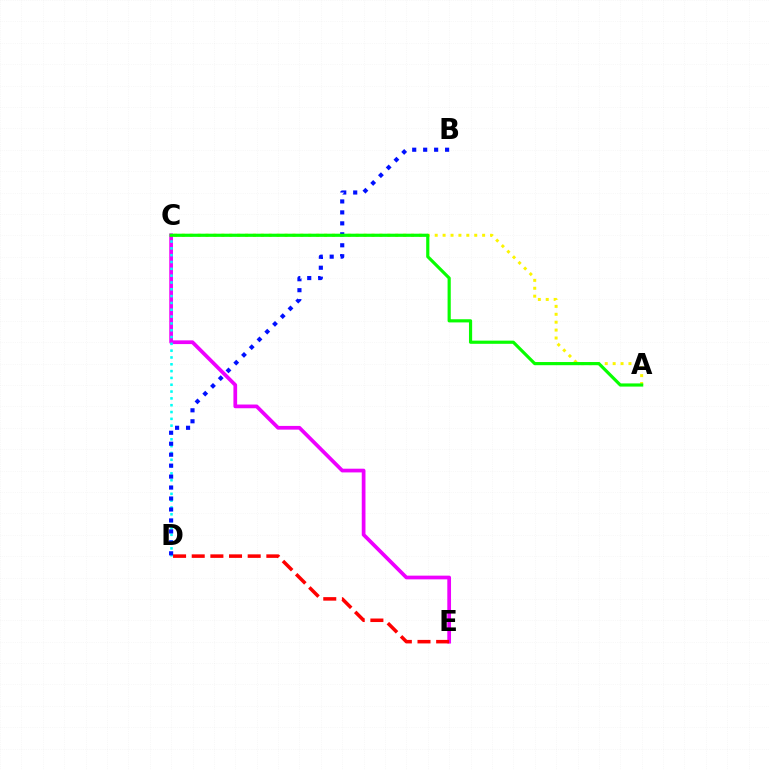{('C', 'E'): [{'color': '#ee00ff', 'line_style': 'solid', 'thickness': 2.68}], ('A', 'C'): [{'color': '#fcf500', 'line_style': 'dotted', 'thickness': 2.15}, {'color': '#08ff00', 'line_style': 'solid', 'thickness': 2.28}], ('C', 'D'): [{'color': '#00fff6', 'line_style': 'dotted', 'thickness': 1.85}], ('B', 'D'): [{'color': '#0010ff', 'line_style': 'dotted', 'thickness': 2.98}], ('D', 'E'): [{'color': '#ff0000', 'line_style': 'dashed', 'thickness': 2.53}]}